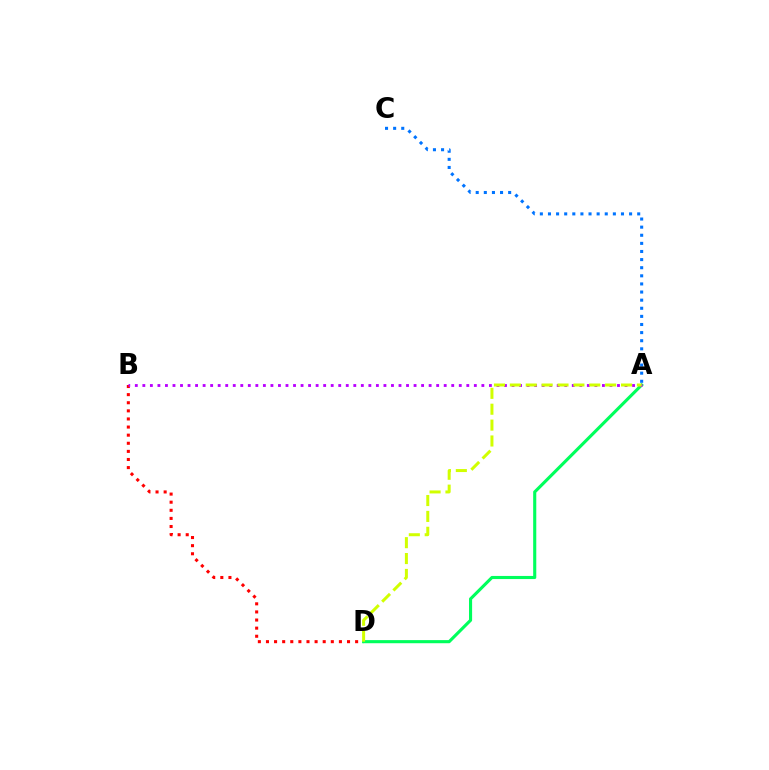{('B', 'D'): [{'color': '#ff0000', 'line_style': 'dotted', 'thickness': 2.2}], ('A', 'D'): [{'color': '#00ff5c', 'line_style': 'solid', 'thickness': 2.24}, {'color': '#d1ff00', 'line_style': 'dashed', 'thickness': 2.16}], ('A', 'B'): [{'color': '#b900ff', 'line_style': 'dotted', 'thickness': 2.05}], ('A', 'C'): [{'color': '#0074ff', 'line_style': 'dotted', 'thickness': 2.2}]}